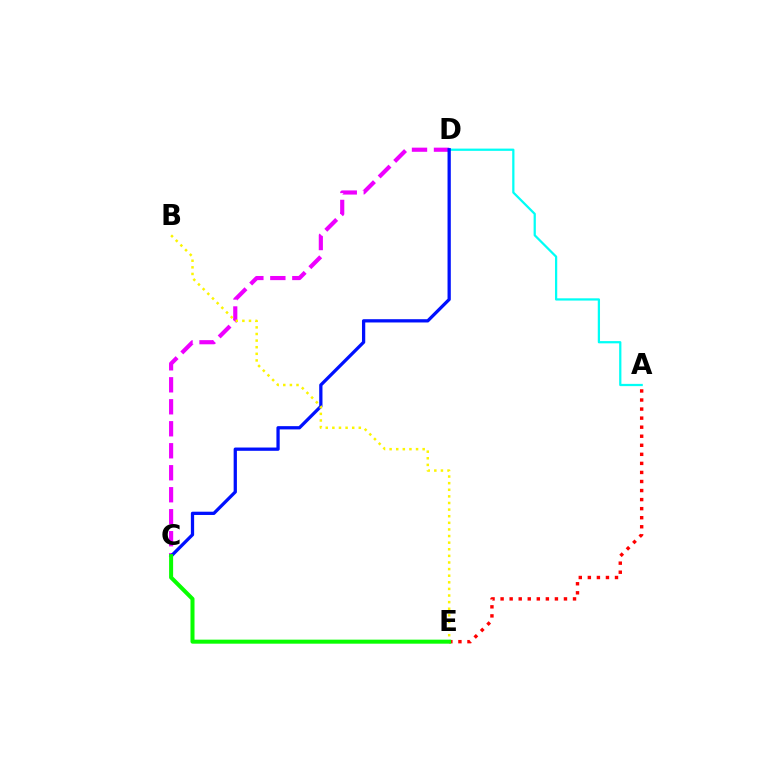{('C', 'D'): [{'color': '#ee00ff', 'line_style': 'dashed', 'thickness': 2.99}, {'color': '#0010ff', 'line_style': 'solid', 'thickness': 2.35}], ('A', 'D'): [{'color': '#00fff6', 'line_style': 'solid', 'thickness': 1.62}], ('A', 'E'): [{'color': '#ff0000', 'line_style': 'dotted', 'thickness': 2.46}], ('B', 'E'): [{'color': '#fcf500', 'line_style': 'dotted', 'thickness': 1.8}], ('C', 'E'): [{'color': '#08ff00', 'line_style': 'solid', 'thickness': 2.9}]}